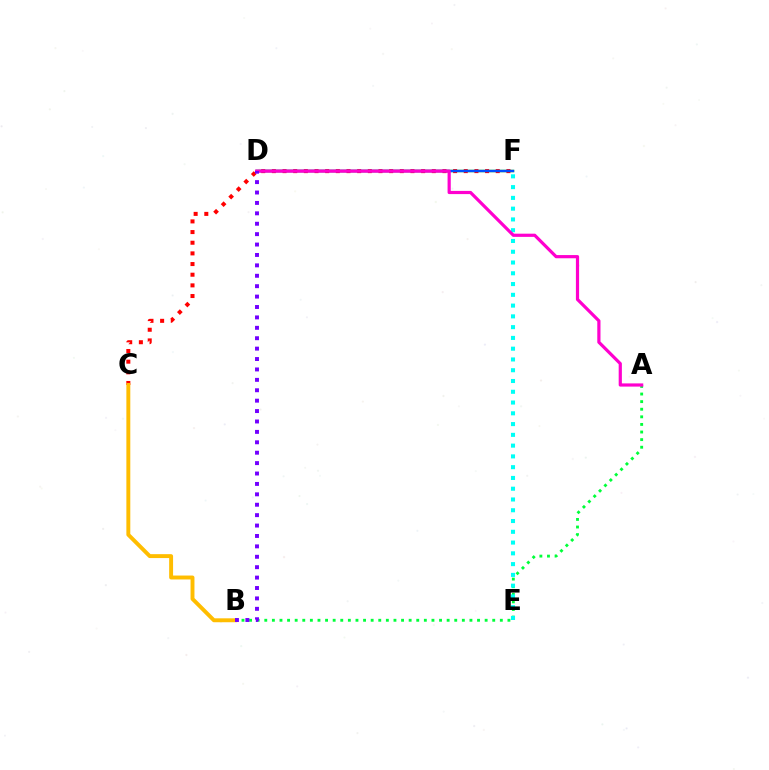{('A', 'B'): [{'color': '#00ff39', 'line_style': 'dotted', 'thickness': 2.06}], ('D', 'F'): [{'color': '#84ff00', 'line_style': 'solid', 'thickness': 1.79}, {'color': '#004bff', 'line_style': 'solid', 'thickness': 1.78}], ('E', 'F'): [{'color': '#00fff6', 'line_style': 'dotted', 'thickness': 2.93}], ('C', 'F'): [{'color': '#ff0000', 'line_style': 'dotted', 'thickness': 2.9}], ('B', 'C'): [{'color': '#ffbd00', 'line_style': 'solid', 'thickness': 2.82}], ('A', 'D'): [{'color': '#ff00cf', 'line_style': 'solid', 'thickness': 2.3}], ('B', 'D'): [{'color': '#7200ff', 'line_style': 'dotted', 'thickness': 2.83}]}